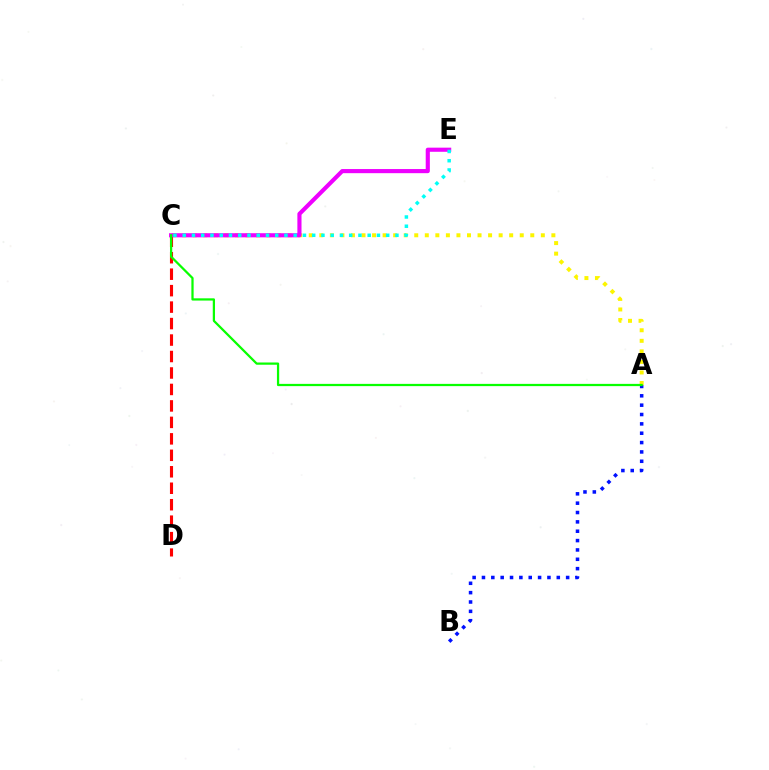{('A', 'C'): [{'color': '#fcf500', 'line_style': 'dotted', 'thickness': 2.87}, {'color': '#08ff00', 'line_style': 'solid', 'thickness': 1.62}], ('C', 'D'): [{'color': '#ff0000', 'line_style': 'dashed', 'thickness': 2.24}], ('C', 'E'): [{'color': '#ee00ff', 'line_style': 'solid', 'thickness': 2.97}, {'color': '#00fff6', 'line_style': 'dotted', 'thickness': 2.51}], ('A', 'B'): [{'color': '#0010ff', 'line_style': 'dotted', 'thickness': 2.54}]}